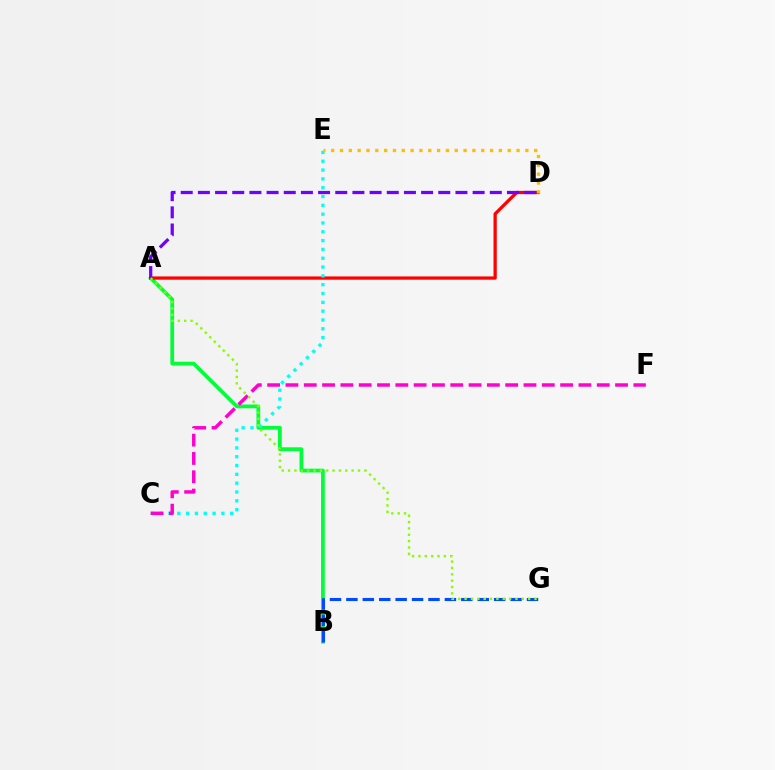{('A', 'B'): [{'color': '#00ff39', 'line_style': 'solid', 'thickness': 2.71}], ('A', 'D'): [{'color': '#ff0000', 'line_style': 'solid', 'thickness': 2.35}, {'color': '#7200ff', 'line_style': 'dashed', 'thickness': 2.33}], ('C', 'E'): [{'color': '#00fff6', 'line_style': 'dotted', 'thickness': 2.4}], ('C', 'F'): [{'color': '#ff00cf', 'line_style': 'dashed', 'thickness': 2.49}], ('D', 'E'): [{'color': '#ffbd00', 'line_style': 'dotted', 'thickness': 2.4}], ('B', 'G'): [{'color': '#004bff', 'line_style': 'dashed', 'thickness': 2.23}], ('A', 'G'): [{'color': '#84ff00', 'line_style': 'dotted', 'thickness': 1.73}]}